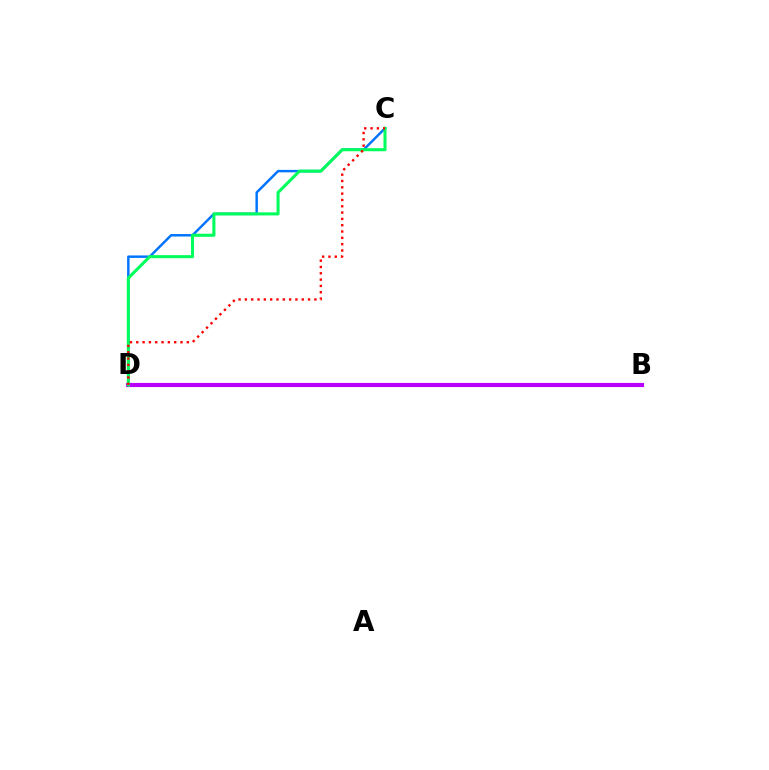{('B', 'D'): [{'color': '#d1ff00', 'line_style': 'dashed', 'thickness': 1.84}, {'color': '#b900ff', 'line_style': 'solid', 'thickness': 2.98}], ('C', 'D'): [{'color': '#0074ff', 'line_style': 'solid', 'thickness': 1.77}, {'color': '#00ff5c', 'line_style': 'solid', 'thickness': 2.2}, {'color': '#ff0000', 'line_style': 'dotted', 'thickness': 1.72}]}